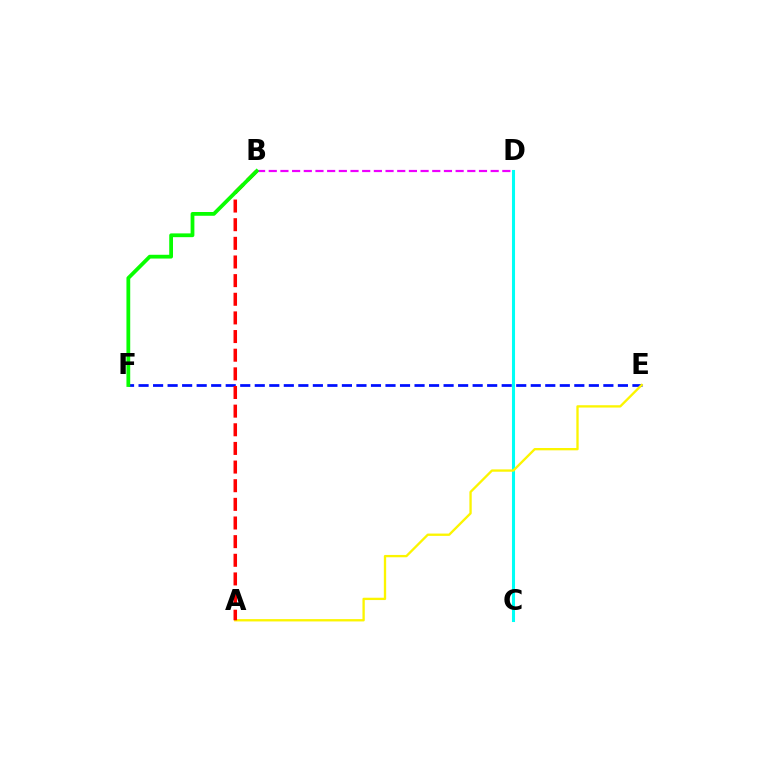{('C', 'D'): [{'color': '#00fff6', 'line_style': 'solid', 'thickness': 2.2}], ('E', 'F'): [{'color': '#0010ff', 'line_style': 'dashed', 'thickness': 1.97}], ('A', 'E'): [{'color': '#fcf500', 'line_style': 'solid', 'thickness': 1.67}], ('B', 'D'): [{'color': '#ee00ff', 'line_style': 'dashed', 'thickness': 1.59}], ('A', 'B'): [{'color': '#ff0000', 'line_style': 'dashed', 'thickness': 2.53}], ('B', 'F'): [{'color': '#08ff00', 'line_style': 'solid', 'thickness': 2.72}]}